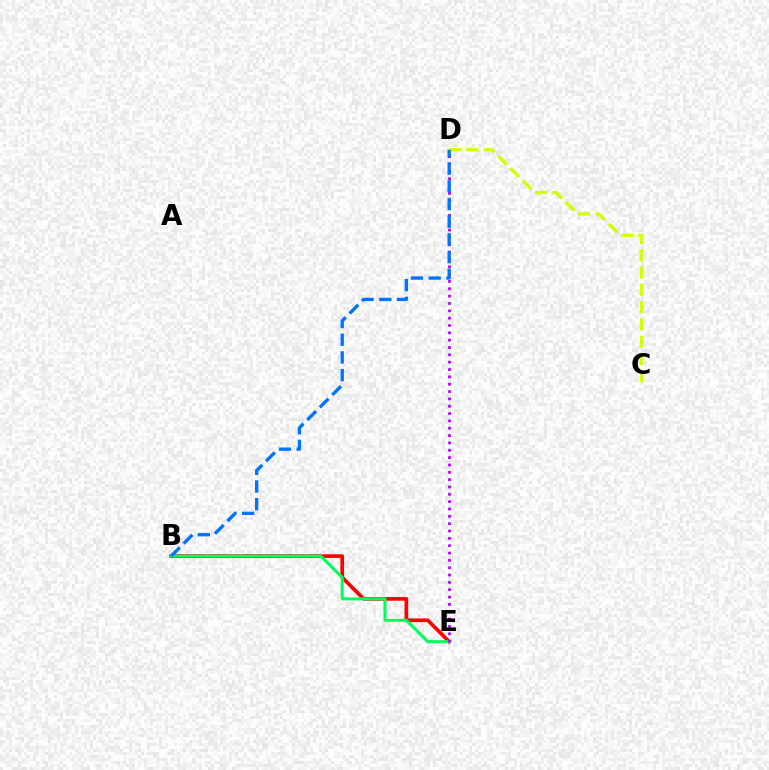{('B', 'E'): [{'color': '#ff0000', 'line_style': 'solid', 'thickness': 2.64}, {'color': '#00ff5c', 'line_style': 'solid', 'thickness': 2.17}], ('D', 'E'): [{'color': '#b900ff', 'line_style': 'dotted', 'thickness': 1.99}], ('C', 'D'): [{'color': '#d1ff00', 'line_style': 'dashed', 'thickness': 2.35}], ('B', 'D'): [{'color': '#0074ff', 'line_style': 'dashed', 'thickness': 2.41}]}